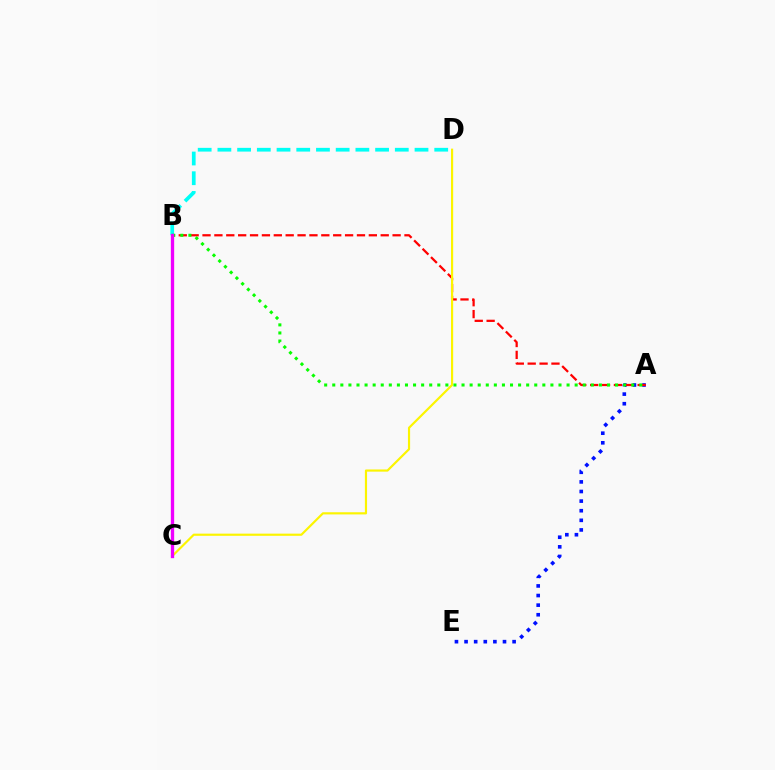{('A', 'E'): [{'color': '#0010ff', 'line_style': 'dotted', 'thickness': 2.61}], ('A', 'B'): [{'color': '#ff0000', 'line_style': 'dashed', 'thickness': 1.61}, {'color': '#08ff00', 'line_style': 'dotted', 'thickness': 2.2}], ('C', 'D'): [{'color': '#fcf500', 'line_style': 'solid', 'thickness': 1.57}], ('B', 'D'): [{'color': '#00fff6', 'line_style': 'dashed', 'thickness': 2.68}], ('B', 'C'): [{'color': '#ee00ff', 'line_style': 'solid', 'thickness': 2.39}]}